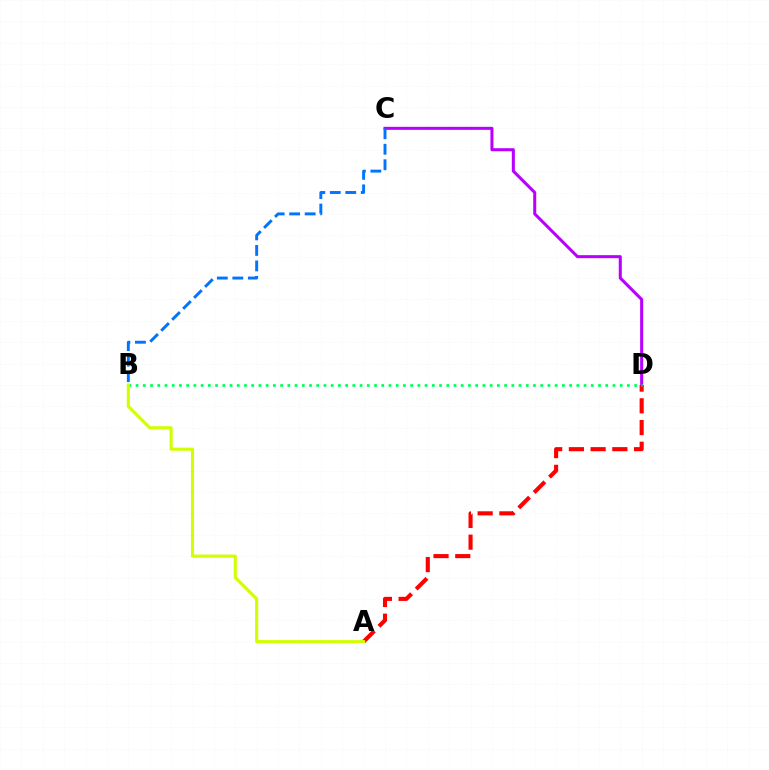{('C', 'D'): [{'color': '#b900ff', 'line_style': 'solid', 'thickness': 2.19}], ('A', 'D'): [{'color': '#ff0000', 'line_style': 'dashed', 'thickness': 2.95}], ('B', 'C'): [{'color': '#0074ff', 'line_style': 'dashed', 'thickness': 2.11}], ('B', 'D'): [{'color': '#00ff5c', 'line_style': 'dotted', 'thickness': 1.96}], ('A', 'B'): [{'color': '#d1ff00', 'line_style': 'solid', 'thickness': 2.25}]}